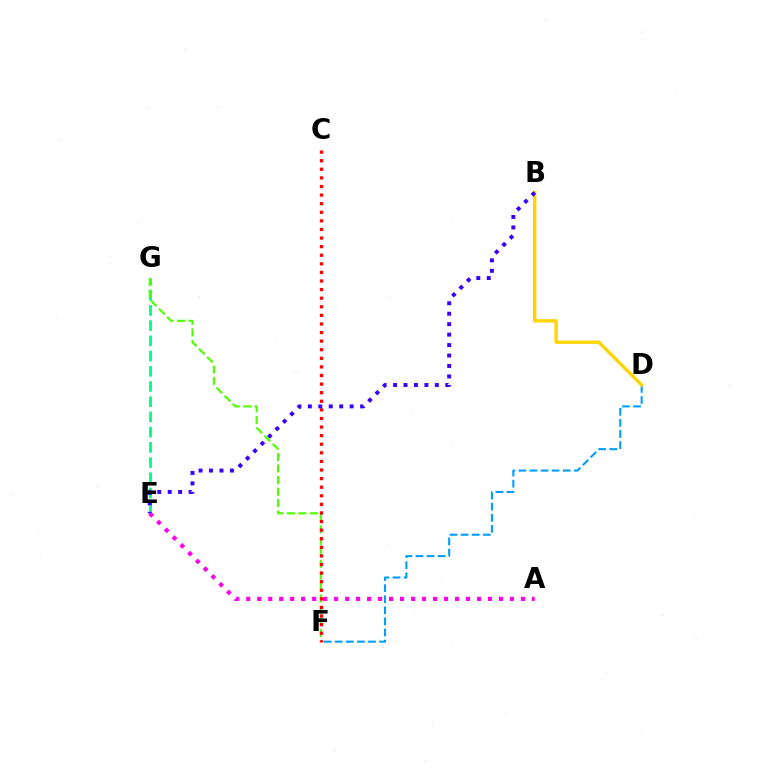{('D', 'F'): [{'color': '#009eff', 'line_style': 'dashed', 'thickness': 1.51}], ('B', 'D'): [{'color': '#ffd500', 'line_style': 'solid', 'thickness': 2.41}], ('A', 'E'): [{'color': '#ff00ed', 'line_style': 'dotted', 'thickness': 2.99}], ('E', 'G'): [{'color': '#00ff86', 'line_style': 'dashed', 'thickness': 2.07}], ('F', 'G'): [{'color': '#4fff00', 'line_style': 'dashed', 'thickness': 1.56}], ('C', 'F'): [{'color': '#ff0000', 'line_style': 'dotted', 'thickness': 2.33}], ('B', 'E'): [{'color': '#3700ff', 'line_style': 'dotted', 'thickness': 2.84}]}